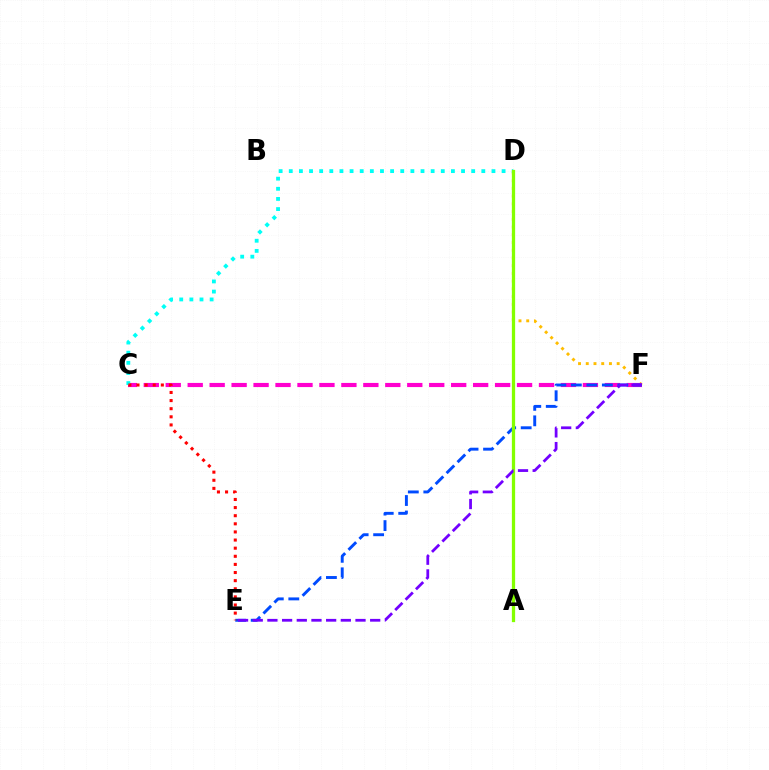{('A', 'D'): [{'color': '#00ff39', 'line_style': 'solid', 'thickness': 2.07}, {'color': '#84ff00', 'line_style': 'solid', 'thickness': 2.35}], ('D', 'F'): [{'color': '#ffbd00', 'line_style': 'dotted', 'thickness': 2.1}], ('C', 'F'): [{'color': '#ff00cf', 'line_style': 'dashed', 'thickness': 2.98}], ('C', 'D'): [{'color': '#00fff6', 'line_style': 'dotted', 'thickness': 2.75}], ('E', 'F'): [{'color': '#004bff', 'line_style': 'dashed', 'thickness': 2.1}, {'color': '#7200ff', 'line_style': 'dashed', 'thickness': 1.99}], ('C', 'E'): [{'color': '#ff0000', 'line_style': 'dotted', 'thickness': 2.21}]}